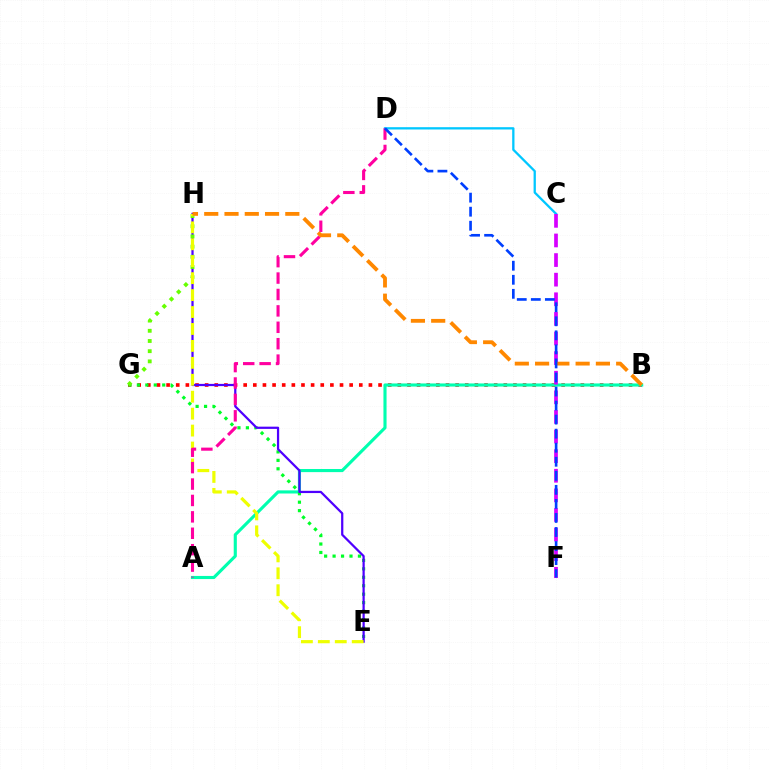{('C', 'D'): [{'color': '#00c7ff', 'line_style': 'solid', 'thickness': 1.65}], ('B', 'G'): [{'color': '#ff0000', 'line_style': 'dotted', 'thickness': 2.62}], ('A', 'B'): [{'color': '#00ffaf', 'line_style': 'solid', 'thickness': 2.25}], ('E', 'G'): [{'color': '#00ff27', 'line_style': 'dotted', 'thickness': 2.3}], ('E', 'H'): [{'color': '#4f00ff', 'line_style': 'solid', 'thickness': 1.61}, {'color': '#eeff00', 'line_style': 'dashed', 'thickness': 2.3}], ('G', 'H'): [{'color': '#66ff00', 'line_style': 'dotted', 'thickness': 2.77}], ('C', 'F'): [{'color': '#d600ff', 'line_style': 'dashed', 'thickness': 2.66}], ('A', 'D'): [{'color': '#ff00a0', 'line_style': 'dashed', 'thickness': 2.23}], ('B', 'H'): [{'color': '#ff8800', 'line_style': 'dashed', 'thickness': 2.75}], ('D', 'F'): [{'color': '#003fff', 'line_style': 'dashed', 'thickness': 1.91}]}